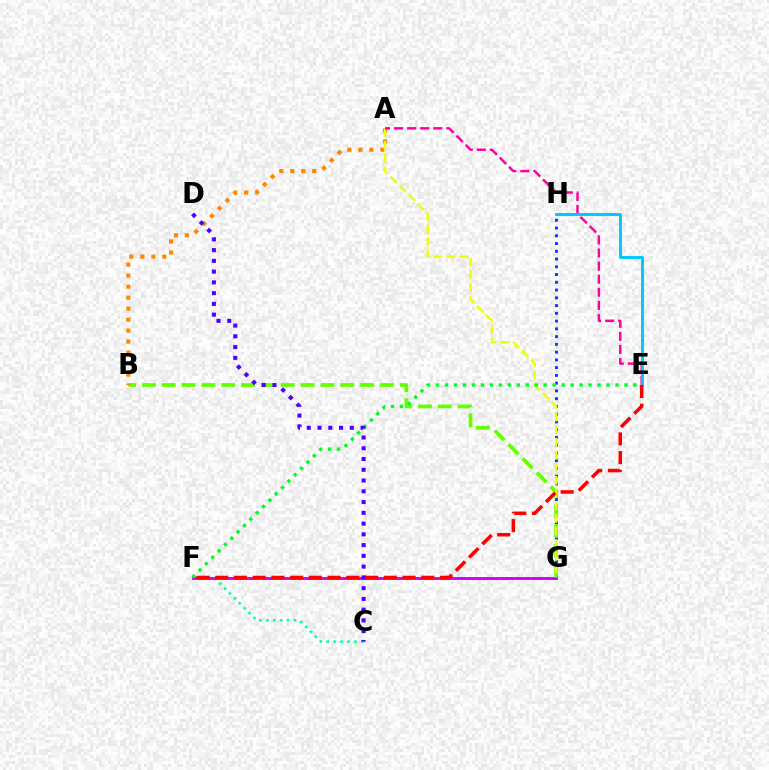{('C', 'F'): [{'color': '#00ffaf', 'line_style': 'dotted', 'thickness': 1.88}], ('F', 'G'): [{'color': '#d600ff', 'line_style': 'solid', 'thickness': 2.12}], ('G', 'H'): [{'color': '#003fff', 'line_style': 'dotted', 'thickness': 2.11}], ('B', 'G'): [{'color': '#66ff00', 'line_style': 'dashed', 'thickness': 2.69}], ('A', 'B'): [{'color': '#ff8800', 'line_style': 'dotted', 'thickness': 2.99}], ('A', 'G'): [{'color': '#eeff00', 'line_style': 'dashed', 'thickness': 1.72}], ('A', 'E'): [{'color': '#ff00a0', 'line_style': 'dashed', 'thickness': 1.78}], ('E', 'H'): [{'color': '#00c7ff', 'line_style': 'solid', 'thickness': 2.1}], ('E', 'F'): [{'color': '#00ff27', 'line_style': 'dotted', 'thickness': 2.44}, {'color': '#ff0000', 'line_style': 'dashed', 'thickness': 2.55}], ('C', 'D'): [{'color': '#4f00ff', 'line_style': 'dotted', 'thickness': 2.92}]}